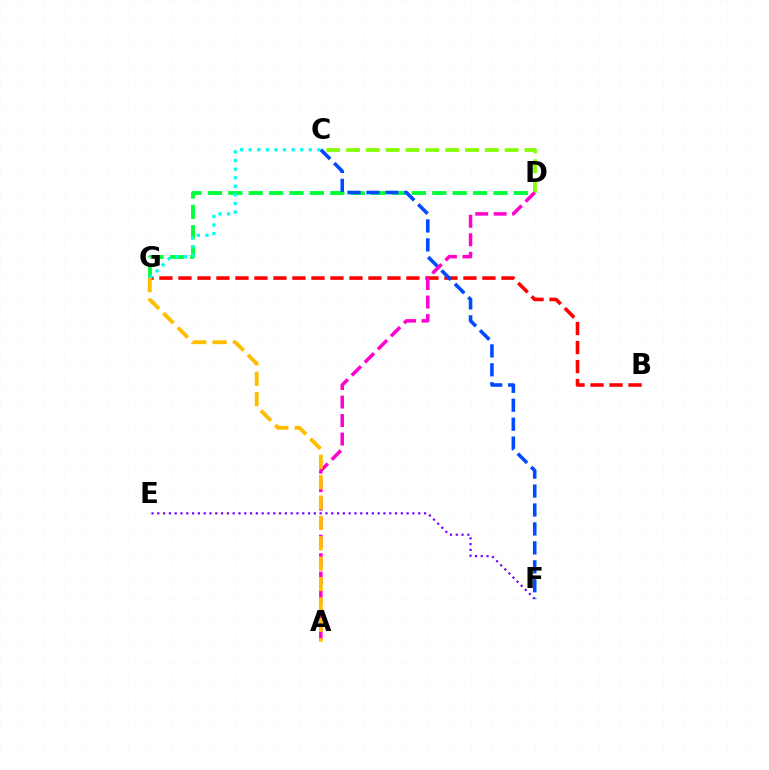{('E', 'F'): [{'color': '#7200ff', 'line_style': 'dotted', 'thickness': 1.58}], ('D', 'G'): [{'color': '#00ff39', 'line_style': 'dashed', 'thickness': 2.77}], ('B', 'G'): [{'color': '#ff0000', 'line_style': 'dashed', 'thickness': 2.58}], ('C', 'G'): [{'color': '#00fff6', 'line_style': 'dotted', 'thickness': 2.33}], ('C', 'F'): [{'color': '#004bff', 'line_style': 'dashed', 'thickness': 2.57}], ('C', 'D'): [{'color': '#84ff00', 'line_style': 'dashed', 'thickness': 2.69}], ('A', 'D'): [{'color': '#ff00cf', 'line_style': 'dashed', 'thickness': 2.51}], ('A', 'G'): [{'color': '#ffbd00', 'line_style': 'dashed', 'thickness': 2.77}]}